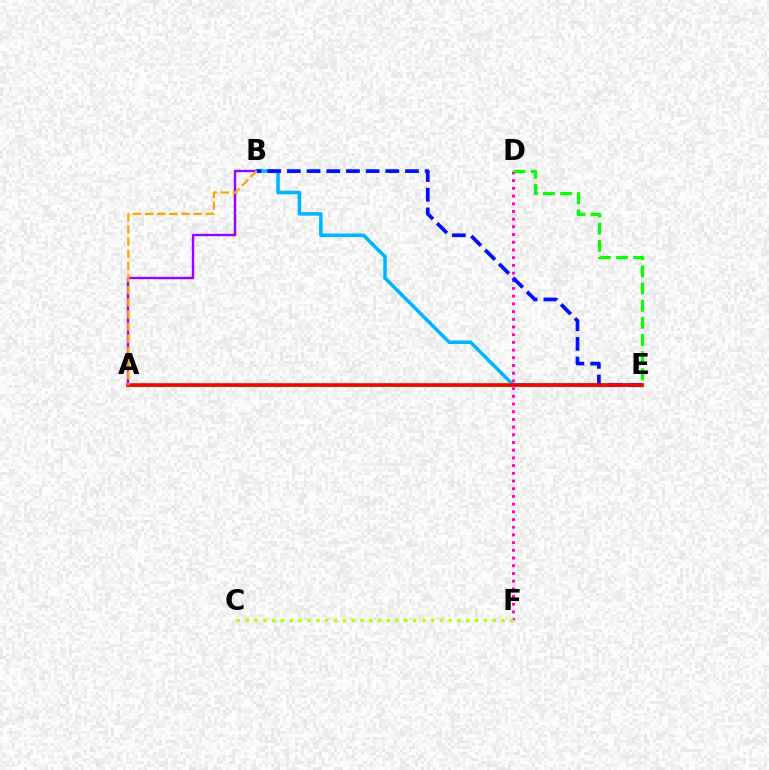{('D', 'F'): [{'color': '#ff00bd', 'line_style': 'dotted', 'thickness': 2.09}], ('C', 'F'): [{'color': '#b3ff00', 'line_style': 'dotted', 'thickness': 2.4}], ('A', 'B'): [{'color': '#9b00ff', 'line_style': 'solid', 'thickness': 1.73}, {'color': '#ffa500', 'line_style': 'dashed', 'thickness': 1.65}], ('A', 'E'): [{'color': '#00ff9d', 'line_style': 'solid', 'thickness': 2.47}, {'color': '#ff0000', 'line_style': 'solid', 'thickness': 2.6}], ('B', 'E'): [{'color': '#00b5ff', 'line_style': 'solid', 'thickness': 2.54}, {'color': '#0010ff', 'line_style': 'dashed', 'thickness': 2.67}], ('D', 'E'): [{'color': '#08ff00', 'line_style': 'dashed', 'thickness': 2.33}]}